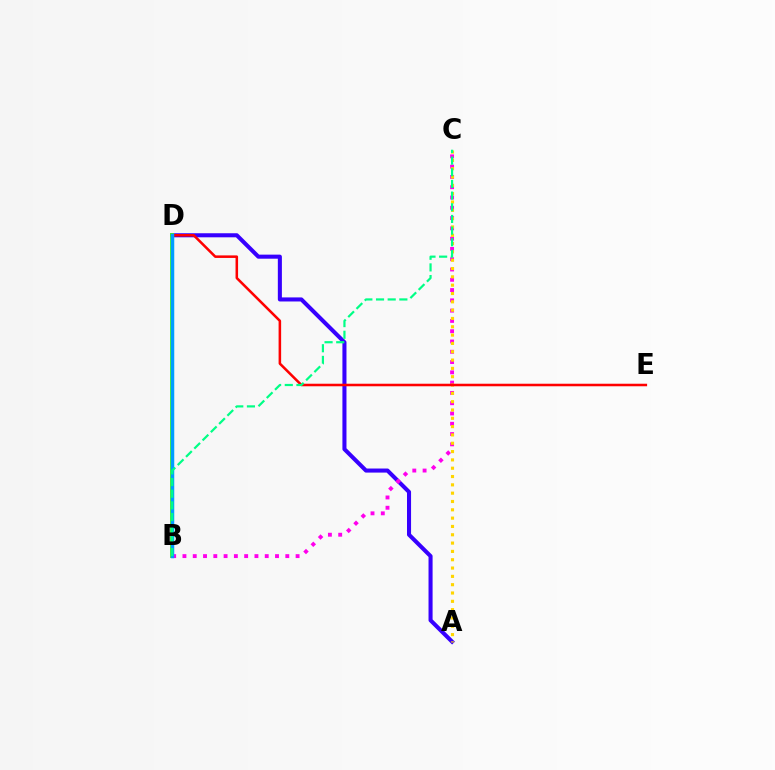{('A', 'D'): [{'color': '#3700ff', 'line_style': 'solid', 'thickness': 2.92}], ('B', 'C'): [{'color': '#ff00ed', 'line_style': 'dotted', 'thickness': 2.79}, {'color': '#00ff86', 'line_style': 'dashed', 'thickness': 1.58}], ('B', 'D'): [{'color': '#4fff00', 'line_style': 'solid', 'thickness': 2.77}, {'color': '#009eff', 'line_style': 'solid', 'thickness': 2.52}], ('A', 'C'): [{'color': '#ffd500', 'line_style': 'dotted', 'thickness': 2.26}], ('D', 'E'): [{'color': '#ff0000', 'line_style': 'solid', 'thickness': 1.83}]}